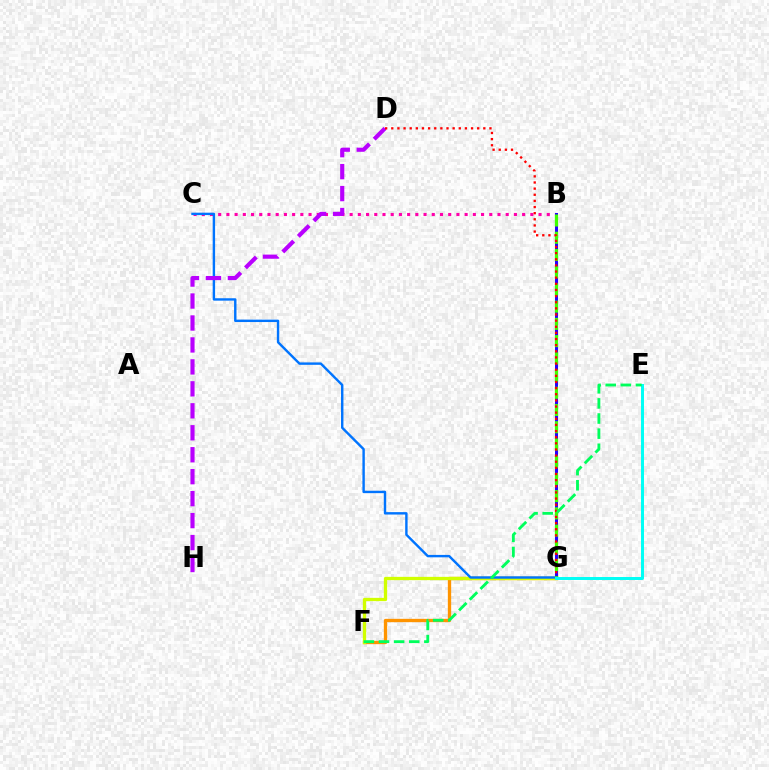{('F', 'G'): [{'color': '#ff9400', 'line_style': 'solid', 'thickness': 2.39}, {'color': '#d1ff00', 'line_style': 'solid', 'thickness': 2.38}], ('B', 'C'): [{'color': '#ff00ac', 'line_style': 'dotted', 'thickness': 2.23}], ('B', 'G'): [{'color': '#2500ff', 'line_style': 'solid', 'thickness': 2.17}, {'color': '#3dff00', 'line_style': 'dashed', 'thickness': 2.34}], ('C', 'G'): [{'color': '#0074ff', 'line_style': 'solid', 'thickness': 1.74}], ('D', 'H'): [{'color': '#b900ff', 'line_style': 'dashed', 'thickness': 2.98}], ('D', 'G'): [{'color': '#ff0000', 'line_style': 'dotted', 'thickness': 1.67}], ('E', 'G'): [{'color': '#00fff6', 'line_style': 'solid', 'thickness': 2.14}], ('E', 'F'): [{'color': '#00ff5c', 'line_style': 'dashed', 'thickness': 2.05}]}